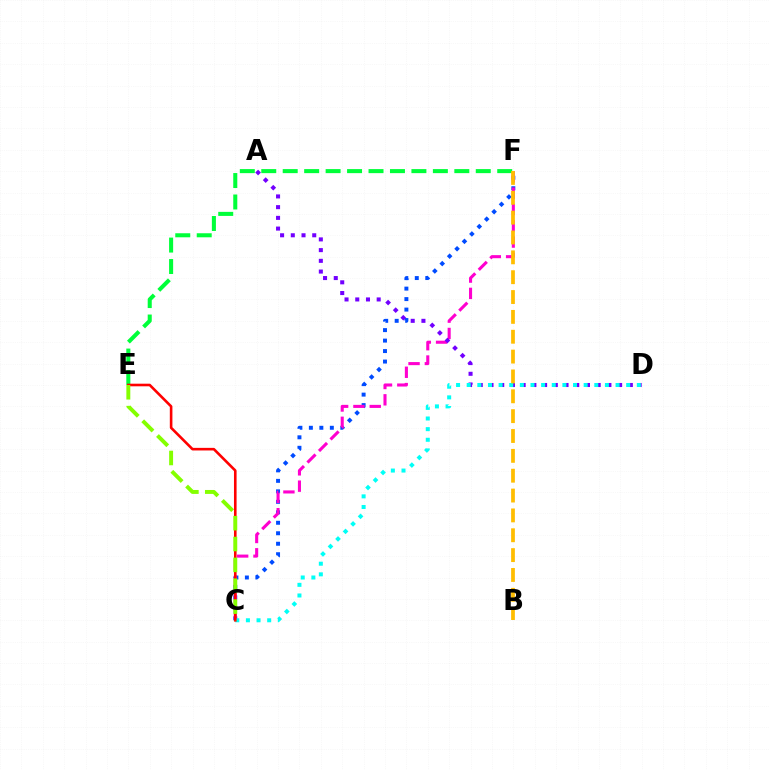{('C', 'F'): [{'color': '#004bff', 'line_style': 'dotted', 'thickness': 2.85}, {'color': '#ff00cf', 'line_style': 'dashed', 'thickness': 2.22}], ('E', 'F'): [{'color': '#00ff39', 'line_style': 'dashed', 'thickness': 2.91}], ('A', 'D'): [{'color': '#7200ff', 'line_style': 'dotted', 'thickness': 2.91}], ('C', 'D'): [{'color': '#00fff6', 'line_style': 'dotted', 'thickness': 2.89}], ('C', 'E'): [{'color': '#ff0000', 'line_style': 'solid', 'thickness': 1.88}, {'color': '#84ff00', 'line_style': 'dashed', 'thickness': 2.83}], ('B', 'F'): [{'color': '#ffbd00', 'line_style': 'dashed', 'thickness': 2.7}]}